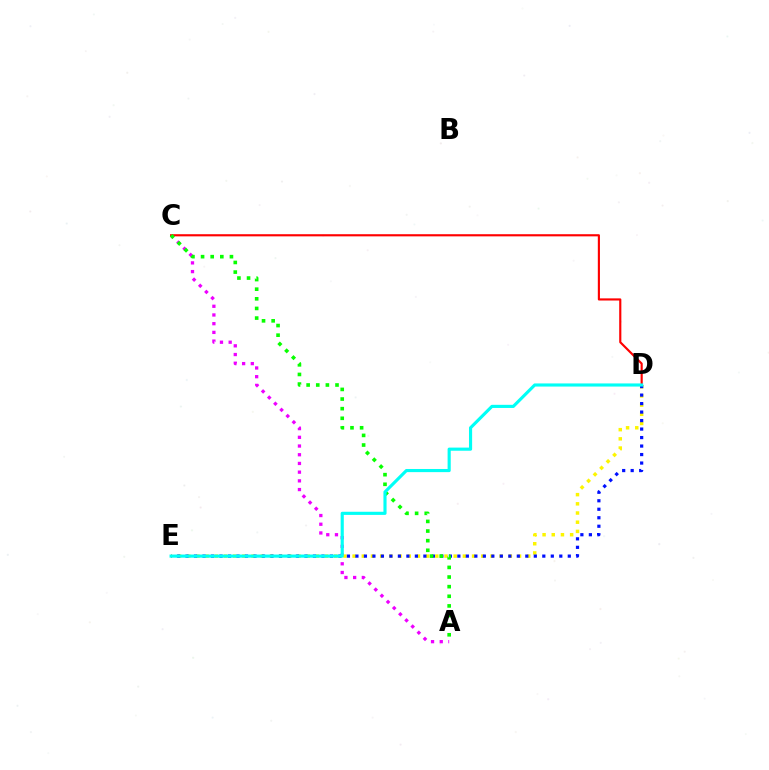{('A', 'C'): [{'color': '#ee00ff', 'line_style': 'dotted', 'thickness': 2.37}, {'color': '#08ff00', 'line_style': 'dotted', 'thickness': 2.62}], ('D', 'E'): [{'color': '#fcf500', 'line_style': 'dotted', 'thickness': 2.5}, {'color': '#0010ff', 'line_style': 'dotted', 'thickness': 2.31}, {'color': '#00fff6', 'line_style': 'solid', 'thickness': 2.26}], ('C', 'D'): [{'color': '#ff0000', 'line_style': 'solid', 'thickness': 1.55}]}